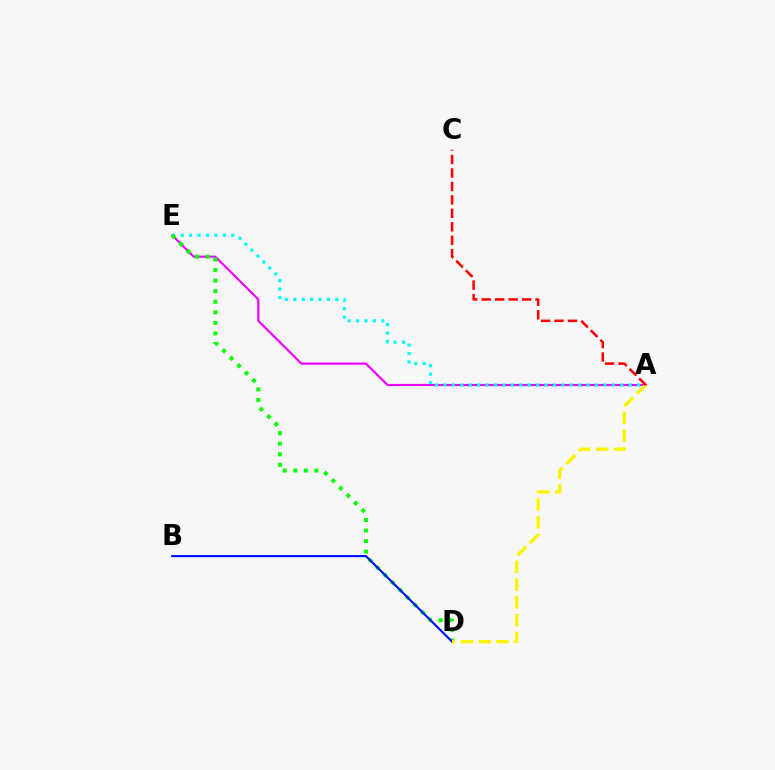{('A', 'E'): [{'color': '#ee00ff', 'line_style': 'solid', 'thickness': 1.56}, {'color': '#00fff6', 'line_style': 'dotted', 'thickness': 2.29}], ('D', 'E'): [{'color': '#08ff00', 'line_style': 'dotted', 'thickness': 2.87}], ('B', 'D'): [{'color': '#0010ff', 'line_style': 'solid', 'thickness': 1.53}], ('A', 'D'): [{'color': '#fcf500', 'line_style': 'dashed', 'thickness': 2.42}], ('A', 'C'): [{'color': '#ff0000', 'line_style': 'dashed', 'thickness': 1.83}]}